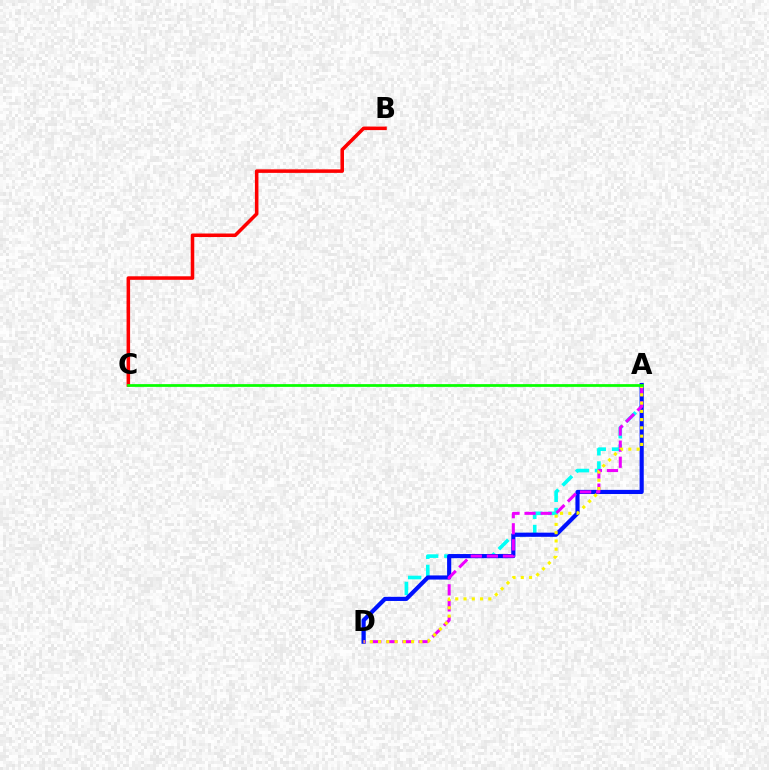{('A', 'D'): [{'color': '#00fff6', 'line_style': 'dashed', 'thickness': 2.61}, {'color': '#0010ff', 'line_style': 'solid', 'thickness': 2.99}, {'color': '#ee00ff', 'line_style': 'dashed', 'thickness': 2.19}, {'color': '#fcf500', 'line_style': 'dotted', 'thickness': 2.25}], ('B', 'C'): [{'color': '#ff0000', 'line_style': 'solid', 'thickness': 2.55}], ('A', 'C'): [{'color': '#08ff00', 'line_style': 'solid', 'thickness': 1.97}]}